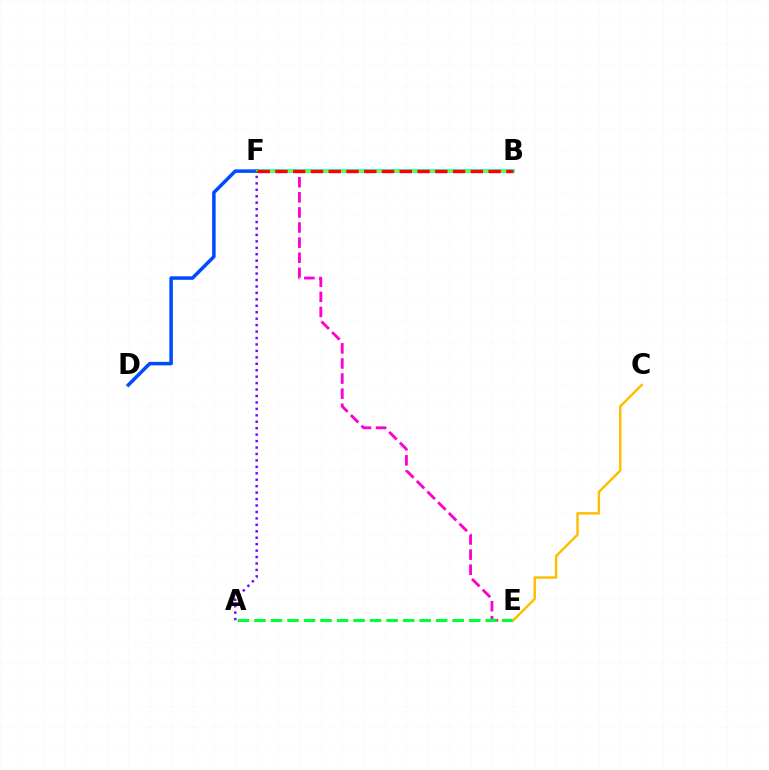{('E', 'F'): [{'color': '#ff00cf', 'line_style': 'dashed', 'thickness': 2.05}], ('B', 'F'): [{'color': '#00fff6', 'line_style': 'solid', 'thickness': 2.76}, {'color': '#84ff00', 'line_style': 'solid', 'thickness': 1.69}, {'color': '#ff0000', 'line_style': 'dashed', 'thickness': 2.41}], ('D', 'F'): [{'color': '#004bff', 'line_style': 'solid', 'thickness': 2.53}], ('A', 'F'): [{'color': '#7200ff', 'line_style': 'dotted', 'thickness': 1.75}], ('A', 'E'): [{'color': '#00ff39', 'line_style': 'dashed', 'thickness': 2.24}], ('C', 'E'): [{'color': '#ffbd00', 'line_style': 'solid', 'thickness': 1.74}]}